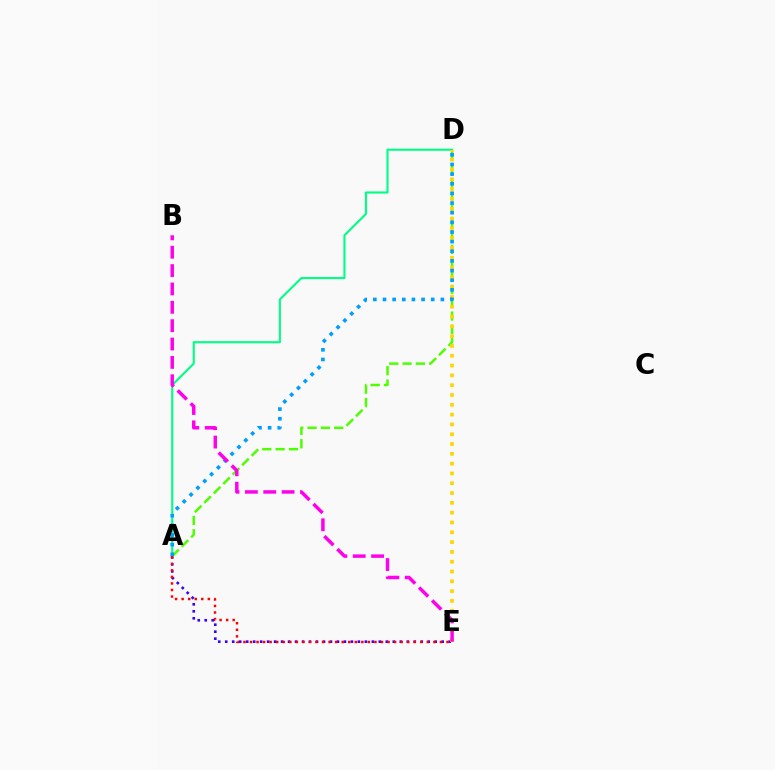{('A', 'D'): [{'color': '#00ff86', 'line_style': 'solid', 'thickness': 1.52}, {'color': '#4fff00', 'line_style': 'dashed', 'thickness': 1.81}, {'color': '#009eff', 'line_style': 'dotted', 'thickness': 2.62}], ('A', 'E'): [{'color': '#3700ff', 'line_style': 'dotted', 'thickness': 1.9}, {'color': '#ff0000', 'line_style': 'dotted', 'thickness': 1.78}], ('D', 'E'): [{'color': '#ffd500', 'line_style': 'dotted', 'thickness': 2.66}], ('B', 'E'): [{'color': '#ff00ed', 'line_style': 'dashed', 'thickness': 2.49}]}